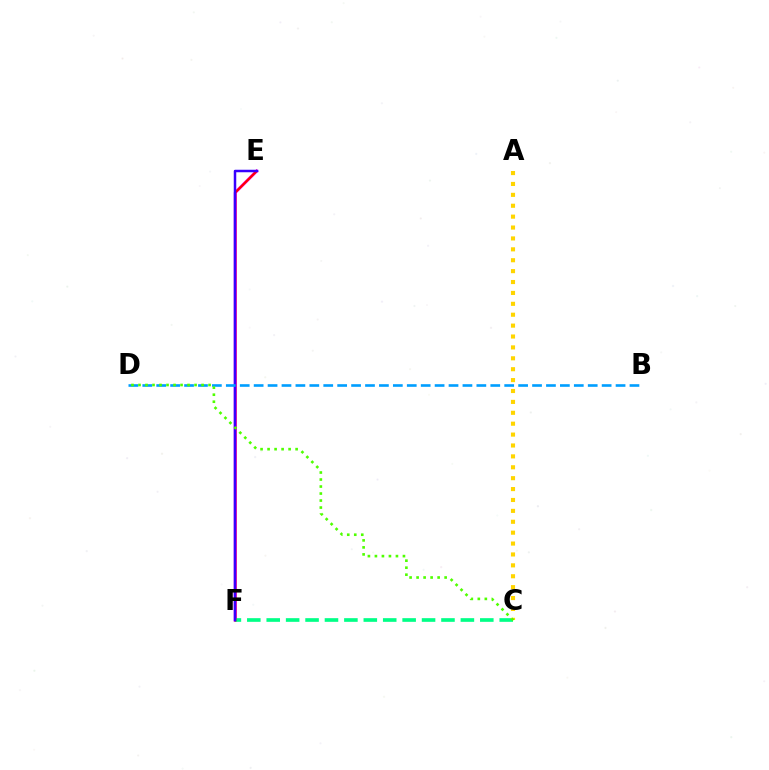{('E', 'F'): [{'color': '#ff00ed', 'line_style': 'solid', 'thickness': 2.15}, {'color': '#ff0000', 'line_style': 'solid', 'thickness': 1.54}, {'color': '#3700ff', 'line_style': 'solid', 'thickness': 1.8}], ('C', 'F'): [{'color': '#00ff86', 'line_style': 'dashed', 'thickness': 2.64}], ('A', 'C'): [{'color': '#ffd500', 'line_style': 'dotted', 'thickness': 2.96}], ('B', 'D'): [{'color': '#009eff', 'line_style': 'dashed', 'thickness': 1.89}], ('C', 'D'): [{'color': '#4fff00', 'line_style': 'dotted', 'thickness': 1.9}]}